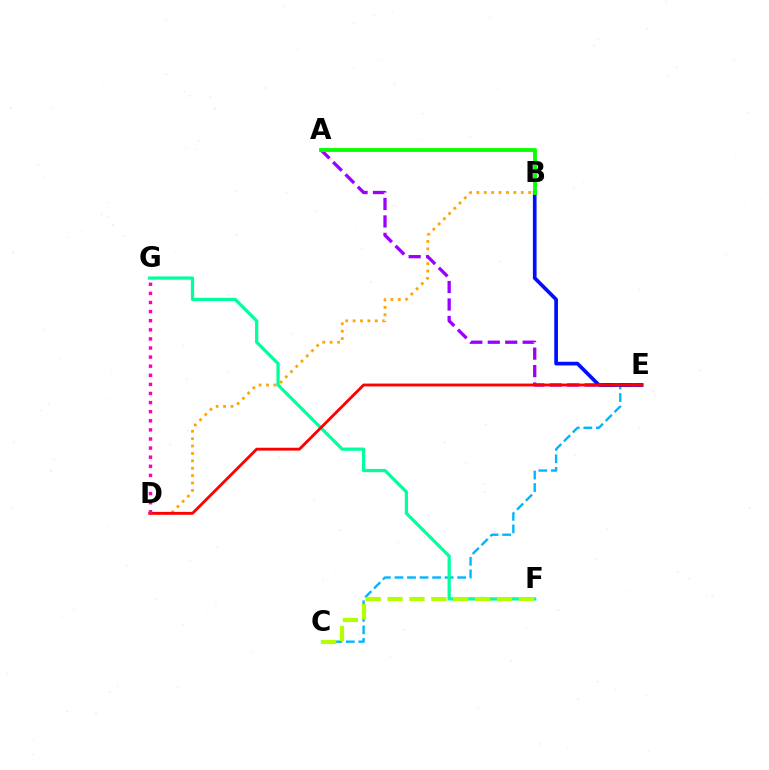{('B', 'D'): [{'color': '#ffa500', 'line_style': 'dotted', 'thickness': 2.01}], ('C', 'E'): [{'color': '#00b5ff', 'line_style': 'dashed', 'thickness': 1.7}], ('A', 'E'): [{'color': '#9b00ff', 'line_style': 'dashed', 'thickness': 2.37}], ('F', 'G'): [{'color': '#00ff9d', 'line_style': 'solid', 'thickness': 2.33}], ('B', 'E'): [{'color': '#0010ff', 'line_style': 'solid', 'thickness': 2.65}], ('D', 'E'): [{'color': '#ff0000', 'line_style': 'solid', 'thickness': 2.06}], ('A', 'B'): [{'color': '#08ff00', 'line_style': 'solid', 'thickness': 2.77}], ('C', 'F'): [{'color': '#b3ff00', 'line_style': 'dashed', 'thickness': 2.97}], ('D', 'G'): [{'color': '#ff00bd', 'line_style': 'dotted', 'thickness': 2.47}]}